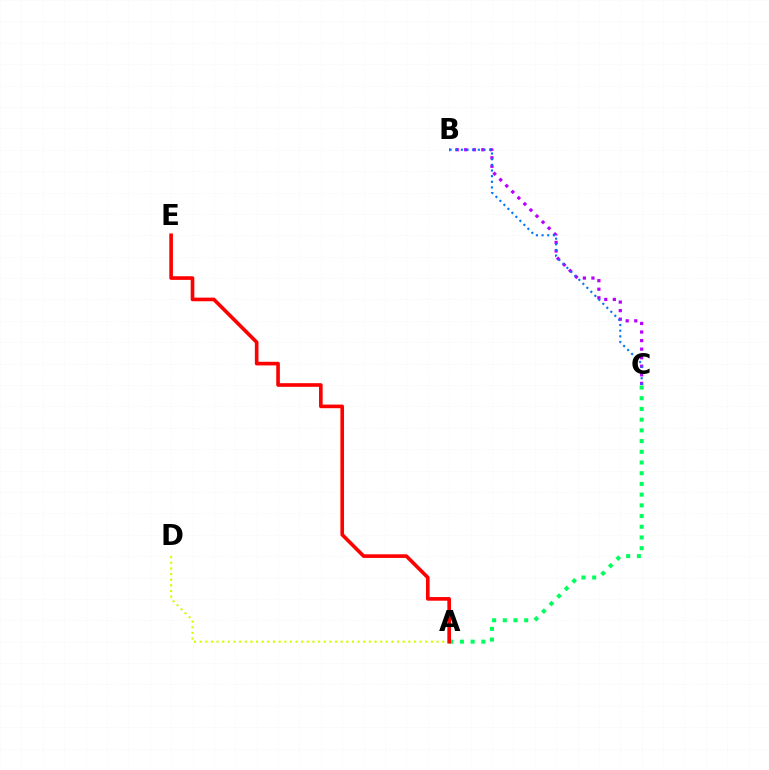{('B', 'C'): [{'color': '#b900ff', 'line_style': 'dotted', 'thickness': 2.33}, {'color': '#0074ff', 'line_style': 'dotted', 'thickness': 1.53}], ('A', 'D'): [{'color': '#d1ff00', 'line_style': 'dotted', 'thickness': 1.53}], ('A', 'C'): [{'color': '#00ff5c', 'line_style': 'dotted', 'thickness': 2.91}], ('A', 'E'): [{'color': '#ff0000', 'line_style': 'solid', 'thickness': 2.62}]}